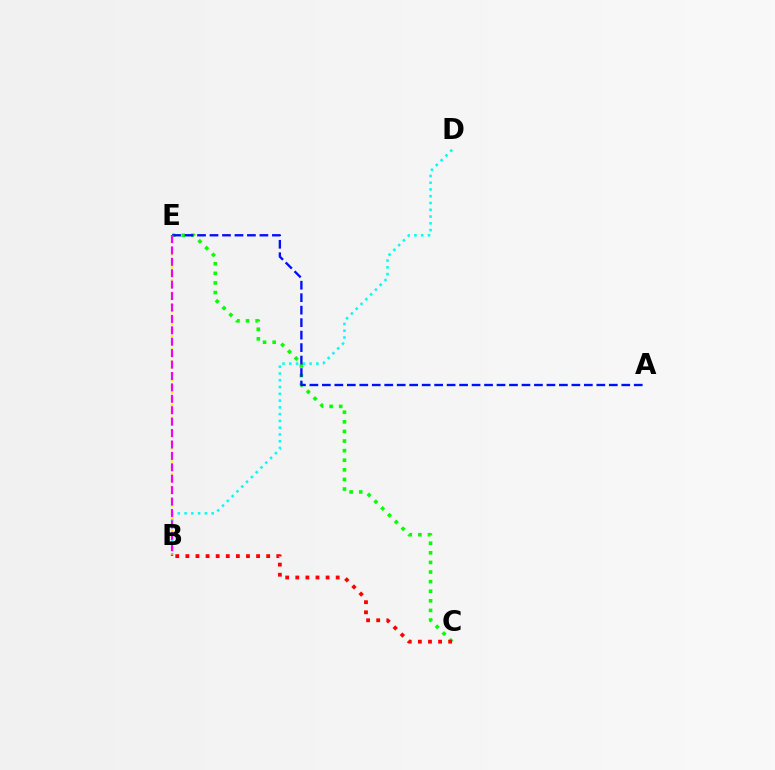{('B', 'D'): [{'color': '#00fff6', 'line_style': 'dotted', 'thickness': 1.84}], ('C', 'E'): [{'color': '#08ff00', 'line_style': 'dotted', 'thickness': 2.61}], ('A', 'E'): [{'color': '#0010ff', 'line_style': 'dashed', 'thickness': 1.69}], ('B', 'E'): [{'color': '#fcf500', 'line_style': 'dotted', 'thickness': 1.7}, {'color': '#ee00ff', 'line_style': 'dashed', 'thickness': 1.55}], ('B', 'C'): [{'color': '#ff0000', 'line_style': 'dotted', 'thickness': 2.74}]}